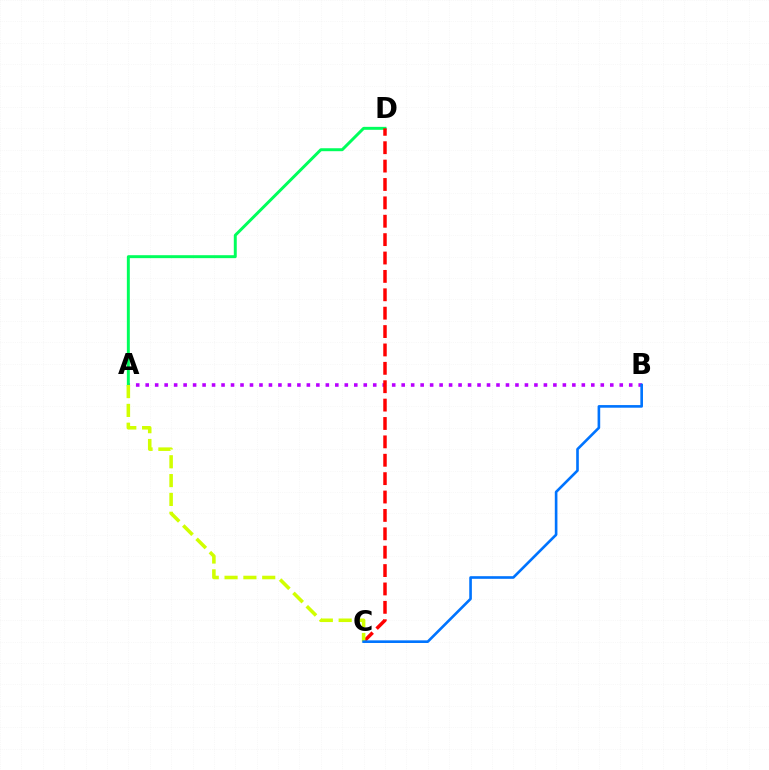{('A', 'B'): [{'color': '#b900ff', 'line_style': 'dotted', 'thickness': 2.58}], ('A', 'D'): [{'color': '#00ff5c', 'line_style': 'solid', 'thickness': 2.13}], ('C', 'D'): [{'color': '#ff0000', 'line_style': 'dashed', 'thickness': 2.5}], ('A', 'C'): [{'color': '#d1ff00', 'line_style': 'dashed', 'thickness': 2.56}], ('B', 'C'): [{'color': '#0074ff', 'line_style': 'solid', 'thickness': 1.89}]}